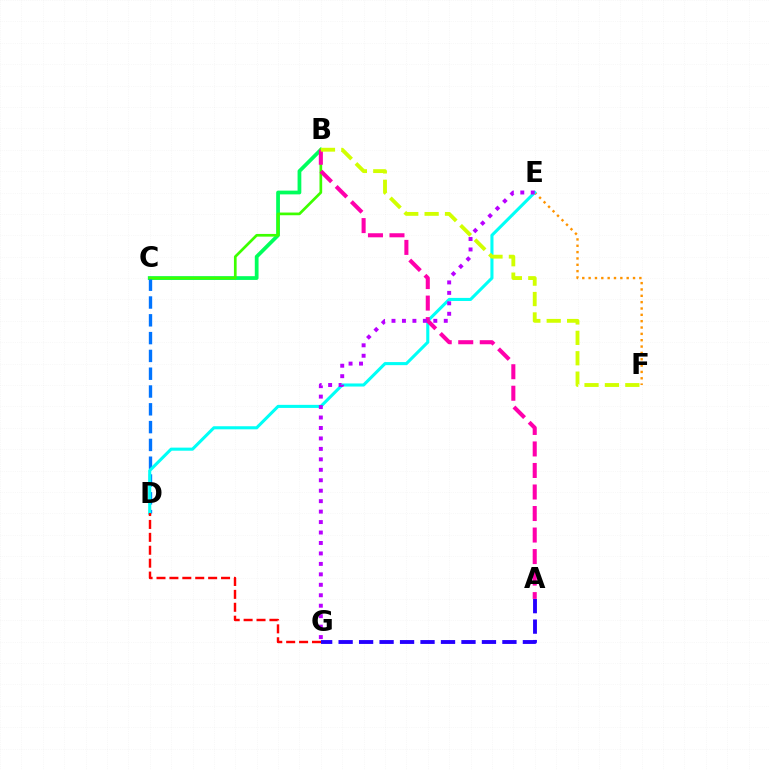{('B', 'C'): [{'color': '#00ff5c', 'line_style': 'solid', 'thickness': 2.71}, {'color': '#3dff00', 'line_style': 'solid', 'thickness': 1.94}], ('C', 'D'): [{'color': '#0074ff', 'line_style': 'dashed', 'thickness': 2.42}], ('E', 'F'): [{'color': '#ff9400', 'line_style': 'dotted', 'thickness': 1.72}], ('D', 'E'): [{'color': '#00fff6', 'line_style': 'solid', 'thickness': 2.22}], ('A', 'B'): [{'color': '#ff00ac', 'line_style': 'dashed', 'thickness': 2.92}], ('D', 'G'): [{'color': '#ff0000', 'line_style': 'dashed', 'thickness': 1.75}], ('B', 'F'): [{'color': '#d1ff00', 'line_style': 'dashed', 'thickness': 2.77}], ('A', 'G'): [{'color': '#2500ff', 'line_style': 'dashed', 'thickness': 2.78}], ('E', 'G'): [{'color': '#b900ff', 'line_style': 'dotted', 'thickness': 2.84}]}